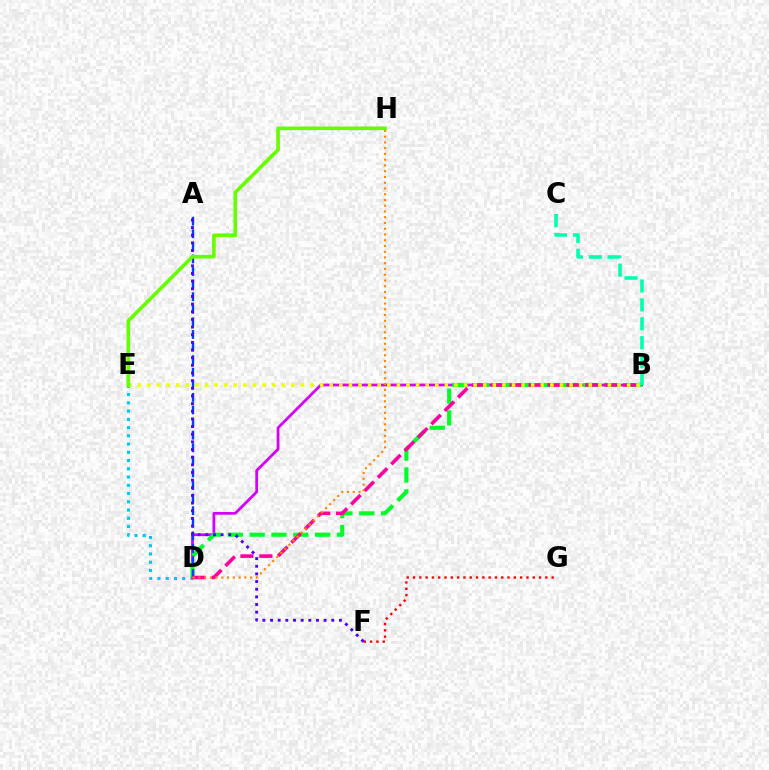{('D', 'E'): [{'color': '#00c7ff', 'line_style': 'dotted', 'thickness': 2.24}], ('B', 'D'): [{'color': '#d600ff', 'line_style': 'solid', 'thickness': 1.98}, {'color': '#00ff27', 'line_style': 'dashed', 'thickness': 2.97}, {'color': '#ff00a0', 'line_style': 'dashed', 'thickness': 2.57}], ('F', 'G'): [{'color': '#ff0000', 'line_style': 'dotted', 'thickness': 1.71}], ('A', 'D'): [{'color': '#003fff', 'line_style': 'dashed', 'thickness': 1.71}], ('B', 'C'): [{'color': '#00ffaf', 'line_style': 'dashed', 'thickness': 2.57}], ('A', 'F'): [{'color': '#4f00ff', 'line_style': 'dotted', 'thickness': 2.08}], ('D', 'H'): [{'color': '#ff8800', 'line_style': 'dotted', 'thickness': 1.56}], ('B', 'E'): [{'color': '#eeff00', 'line_style': 'dotted', 'thickness': 2.61}], ('E', 'H'): [{'color': '#66ff00', 'line_style': 'solid', 'thickness': 2.62}]}